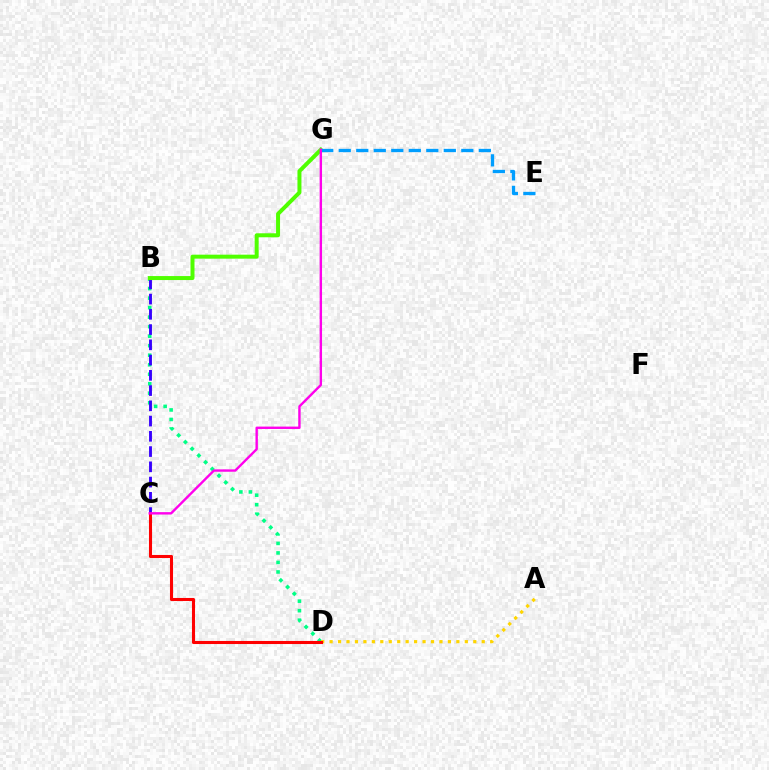{('B', 'D'): [{'color': '#00ff86', 'line_style': 'dotted', 'thickness': 2.59}], ('A', 'D'): [{'color': '#ffd500', 'line_style': 'dotted', 'thickness': 2.3}], ('B', 'C'): [{'color': '#3700ff', 'line_style': 'dashed', 'thickness': 2.07}], ('C', 'D'): [{'color': '#ff0000', 'line_style': 'solid', 'thickness': 2.21}], ('B', 'G'): [{'color': '#4fff00', 'line_style': 'solid', 'thickness': 2.87}], ('E', 'G'): [{'color': '#009eff', 'line_style': 'dashed', 'thickness': 2.38}], ('C', 'G'): [{'color': '#ff00ed', 'line_style': 'solid', 'thickness': 1.72}]}